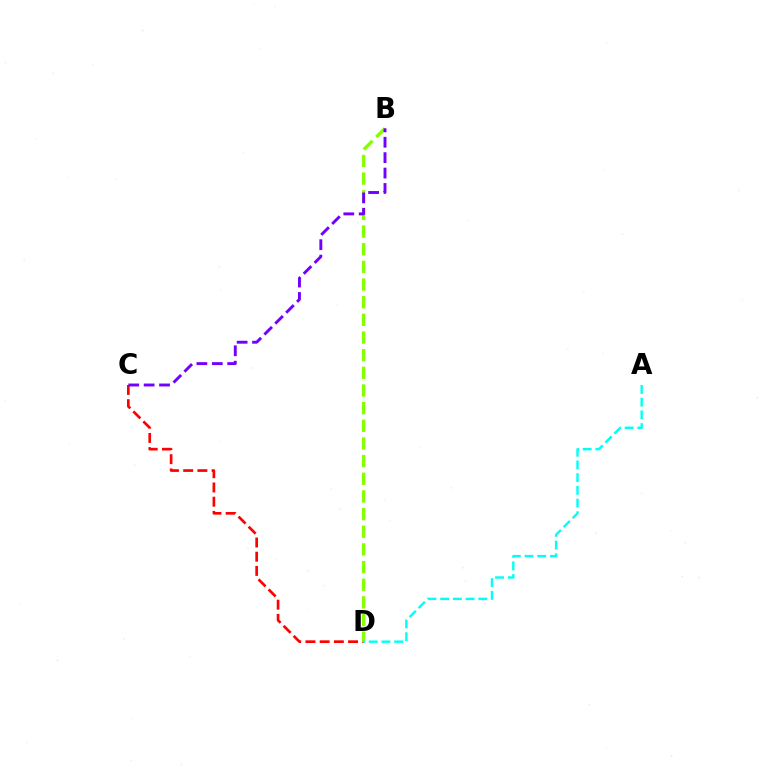{('C', 'D'): [{'color': '#ff0000', 'line_style': 'dashed', 'thickness': 1.93}], ('B', 'D'): [{'color': '#84ff00', 'line_style': 'dashed', 'thickness': 2.4}], ('B', 'C'): [{'color': '#7200ff', 'line_style': 'dashed', 'thickness': 2.09}], ('A', 'D'): [{'color': '#00fff6', 'line_style': 'dashed', 'thickness': 1.73}]}